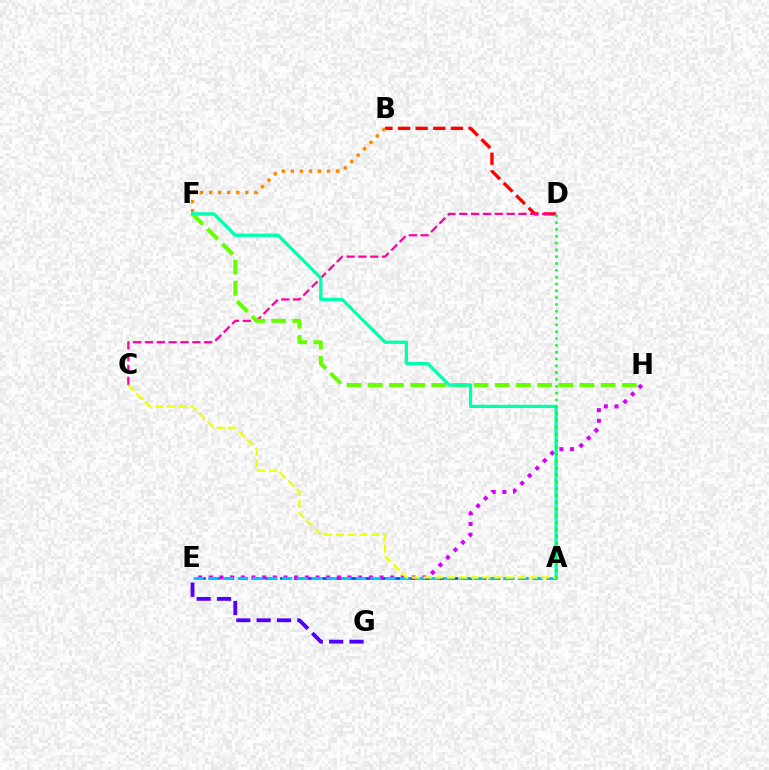{('B', 'D'): [{'color': '#ff0000', 'line_style': 'dashed', 'thickness': 2.39}], ('E', 'G'): [{'color': '#4f00ff', 'line_style': 'dashed', 'thickness': 2.76}], ('C', 'D'): [{'color': '#ff00a0', 'line_style': 'dashed', 'thickness': 1.61}], ('B', 'F'): [{'color': '#ff8800', 'line_style': 'dotted', 'thickness': 2.46}], ('F', 'H'): [{'color': '#66ff00', 'line_style': 'dashed', 'thickness': 2.88}], ('A', 'E'): [{'color': '#003fff', 'line_style': 'dashed', 'thickness': 1.91}, {'color': '#00c7ff', 'line_style': 'dashed', 'thickness': 2.0}], ('E', 'H'): [{'color': '#d600ff', 'line_style': 'dotted', 'thickness': 2.9}], ('A', 'F'): [{'color': '#00ffaf', 'line_style': 'solid', 'thickness': 2.35}], ('A', 'C'): [{'color': '#eeff00', 'line_style': 'dashed', 'thickness': 1.6}], ('A', 'D'): [{'color': '#00ff27', 'line_style': 'dotted', 'thickness': 1.85}]}